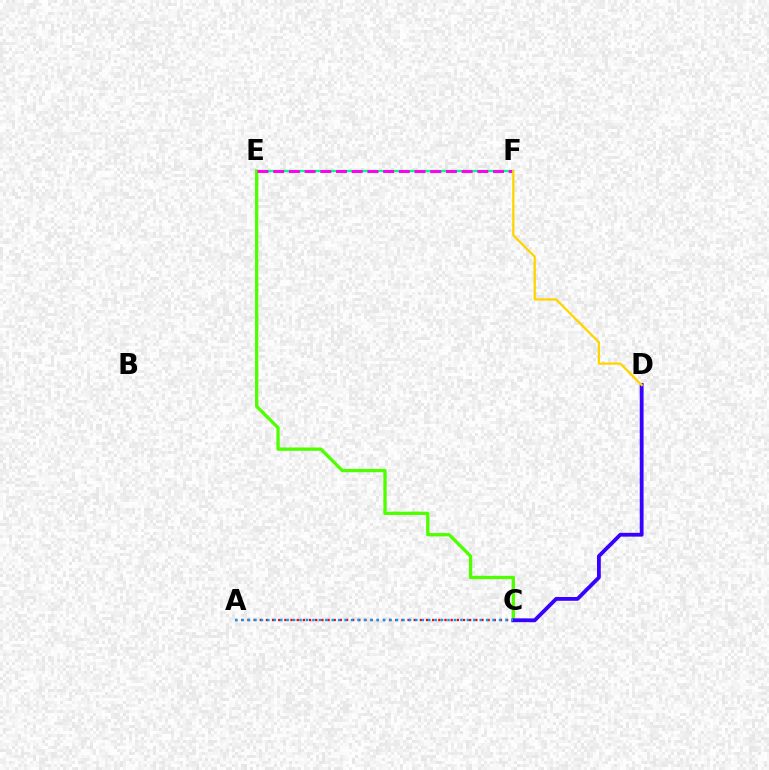{('E', 'F'): [{'color': '#00ff86', 'line_style': 'solid', 'thickness': 1.66}, {'color': '#ff00ed', 'line_style': 'dashed', 'thickness': 2.13}], ('C', 'E'): [{'color': '#4fff00', 'line_style': 'solid', 'thickness': 2.38}], ('C', 'D'): [{'color': '#3700ff', 'line_style': 'solid', 'thickness': 2.74}], ('A', 'C'): [{'color': '#ff0000', 'line_style': 'dotted', 'thickness': 1.67}, {'color': '#009eff', 'line_style': 'dotted', 'thickness': 1.75}], ('D', 'F'): [{'color': '#ffd500', 'line_style': 'solid', 'thickness': 1.65}]}